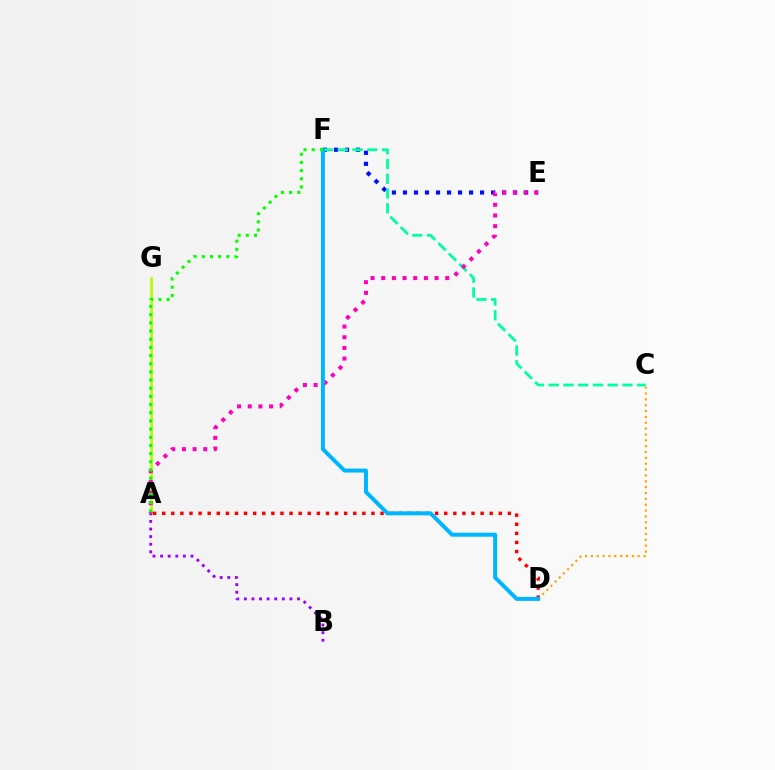{('A', 'G'): [{'color': '#b3ff00', 'line_style': 'solid', 'thickness': 1.98}], ('A', 'D'): [{'color': '#ff0000', 'line_style': 'dotted', 'thickness': 2.47}], ('E', 'F'): [{'color': '#0010ff', 'line_style': 'dotted', 'thickness': 2.99}], ('C', 'F'): [{'color': '#00ff9d', 'line_style': 'dashed', 'thickness': 2.0}], ('A', 'E'): [{'color': '#ff00bd', 'line_style': 'dotted', 'thickness': 2.9}], ('C', 'D'): [{'color': '#ffa500', 'line_style': 'dotted', 'thickness': 1.59}], ('D', 'F'): [{'color': '#00b5ff', 'line_style': 'solid', 'thickness': 2.86}], ('A', 'B'): [{'color': '#9b00ff', 'line_style': 'dotted', 'thickness': 2.06}], ('A', 'F'): [{'color': '#08ff00', 'line_style': 'dotted', 'thickness': 2.22}]}